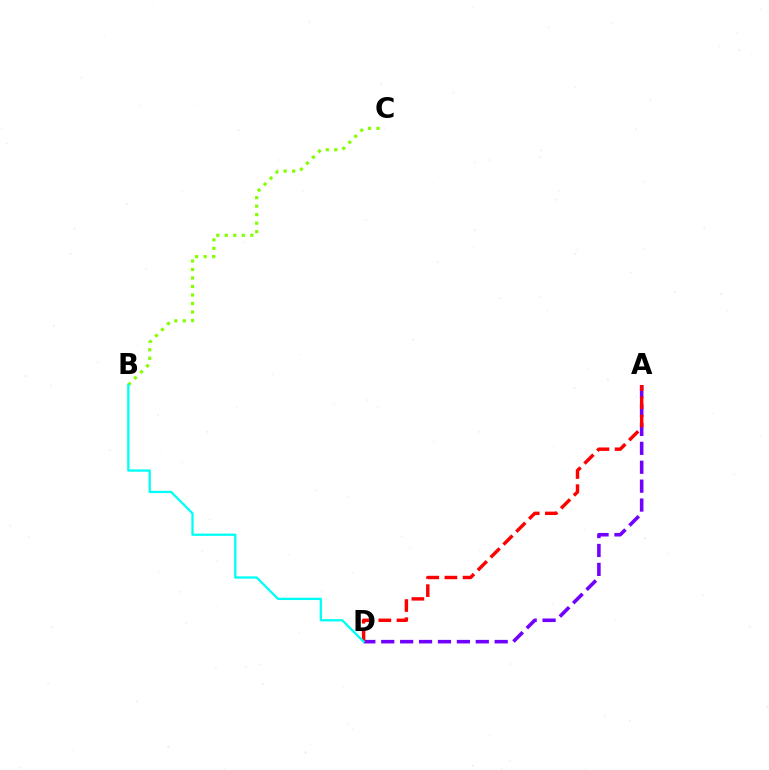{('B', 'C'): [{'color': '#84ff00', 'line_style': 'dotted', 'thickness': 2.31}], ('A', 'D'): [{'color': '#7200ff', 'line_style': 'dashed', 'thickness': 2.57}, {'color': '#ff0000', 'line_style': 'dashed', 'thickness': 2.46}], ('B', 'D'): [{'color': '#00fff6', 'line_style': 'solid', 'thickness': 1.66}]}